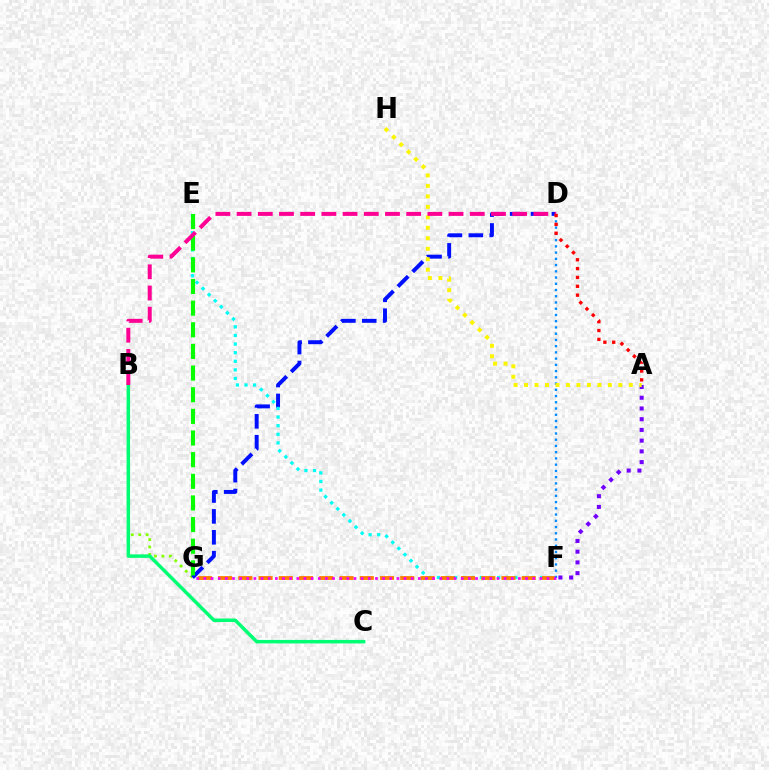{('B', 'G'): [{'color': '#84ff00', 'line_style': 'dotted', 'thickness': 2.02}], ('D', 'G'): [{'color': '#0010ff', 'line_style': 'dashed', 'thickness': 2.84}], ('E', 'F'): [{'color': '#00fff6', 'line_style': 'dotted', 'thickness': 2.34}], ('F', 'G'): [{'color': '#ff7c00', 'line_style': 'dashed', 'thickness': 2.75}, {'color': '#ee00ff', 'line_style': 'dotted', 'thickness': 1.94}], ('D', 'F'): [{'color': '#008cff', 'line_style': 'dotted', 'thickness': 1.69}], ('B', 'C'): [{'color': '#00ff74', 'line_style': 'solid', 'thickness': 2.52}], ('A', 'F'): [{'color': '#7200ff', 'line_style': 'dotted', 'thickness': 2.91}], ('E', 'G'): [{'color': '#08ff00', 'line_style': 'dashed', 'thickness': 2.94}], ('A', 'H'): [{'color': '#fcf500', 'line_style': 'dotted', 'thickness': 2.85}], ('B', 'D'): [{'color': '#ff0094', 'line_style': 'dashed', 'thickness': 2.88}], ('A', 'D'): [{'color': '#ff0000', 'line_style': 'dotted', 'thickness': 2.4}]}